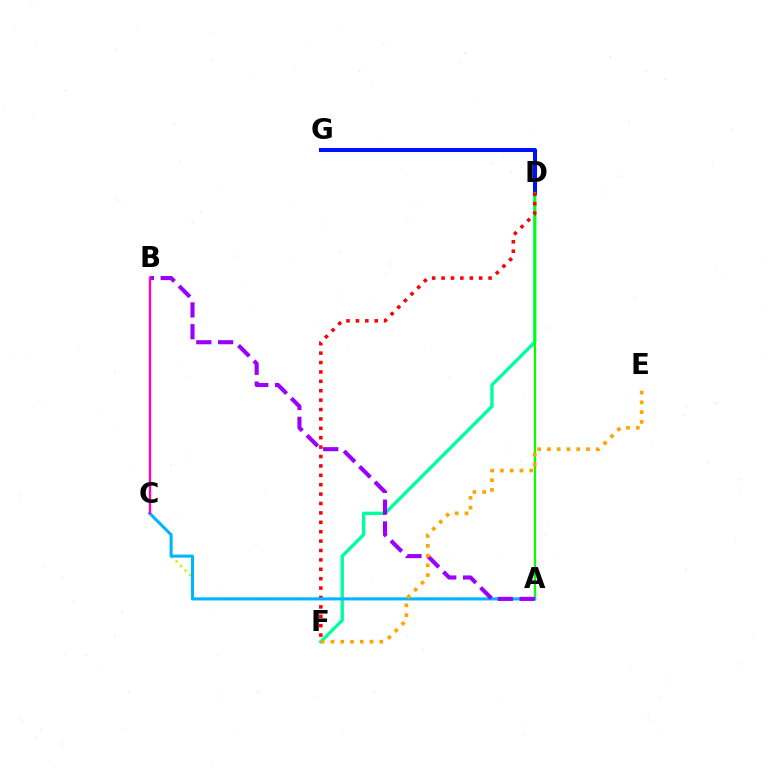{('D', 'F'): [{'color': '#00ff9d', 'line_style': 'solid', 'thickness': 2.42}, {'color': '#ff0000', 'line_style': 'dotted', 'thickness': 2.55}], ('A', 'C'): [{'color': '#b3ff00', 'line_style': 'dotted', 'thickness': 1.75}, {'color': '#00b5ff', 'line_style': 'solid', 'thickness': 2.2}], ('D', 'G'): [{'color': '#0010ff', 'line_style': 'solid', 'thickness': 2.9}], ('A', 'D'): [{'color': '#08ff00', 'line_style': 'solid', 'thickness': 1.6}], ('A', 'B'): [{'color': '#9b00ff', 'line_style': 'dashed', 'thickness': 2.96}], ('E', 'F'): [{'color': '#ffa500', 'line_style': 'dotted', 'thickness': 2.66}], ('B', 'C'): [{'color': '#ff00bd', 'line_style': 'solid', 'thickness': 1.69}]}